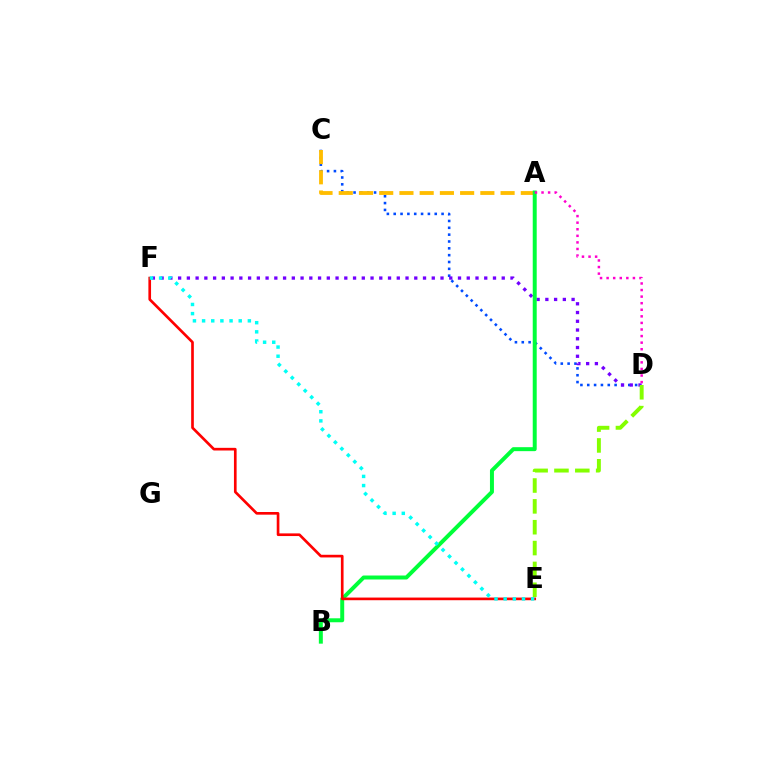{('C', 'D'): [{'color': '#004bff', 'line_style': 'dotted', 'thickness': 1.86}], ('D', 'F'): [{'color': '#7200ff', 'line_style': 'dotted', 'thickness': 2.38}], ('A', 'C'): [{'color': '#ffbd00', 'line_style': 'dashed', 'thickness': 2.75}], ('D', 'E'): [{'color': '#84ff00', 'line_style': 'dashed', 'thickness': 2.83}], ('A', 'B'): [{'color': '#00ff39', 'line_style': 'solid', 'thickness': 2.86}], ('A', 'D'): [{'color': '#ff00cf', 'line_style': 'dotted', 'thickness': 1.79}], ('E', 'F'): [{'color': '#ff0000', 'line_style': 'solid', 'thickness': 1.92}, {'color': '#00fff6', 'line_style': 'dotted', 'thickness': 2.49}]}